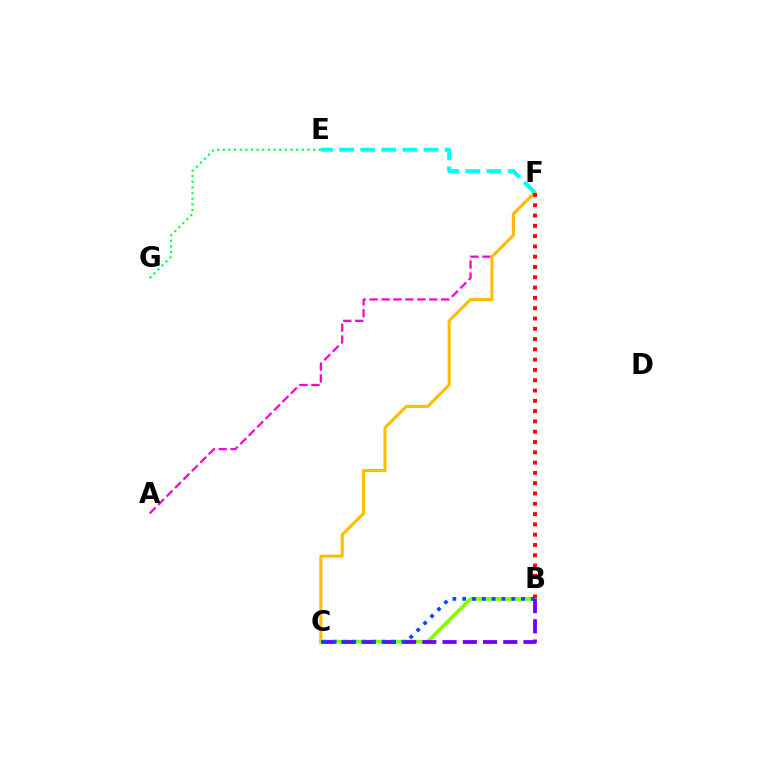{('A', 'F'): [{'color': '#ff00cf', 'line_style': 'dashed', 'thickness': 1.62}], ('C', 'F'): [{'color': '#ffbd00', 'line_style': 'solid', 'thickness': 2.21}], ('E', 'G'): [{'color': '#00ff39', 'line_style': 'dotted', 'thickness': 1.53}], ('B', 'C'): [{'color': '#84ff00', 'line_style': 'solid', 'thickness': 2.67}, {'color': '#7200ff', 'line_style': 'dashed', 'thickness': 2.75}, {'color': '#004bff', 'line_style': 'dotted', 'thickness': 2.67}], ('E', 'F'): [{'color': '#00fff6', 'line_style': 'dashed', 'thickness': 2.87}], ('B', 'F'): [{'color': '#ff0000', 'line_style': 'dotted', 'thickness': 2.8}]}